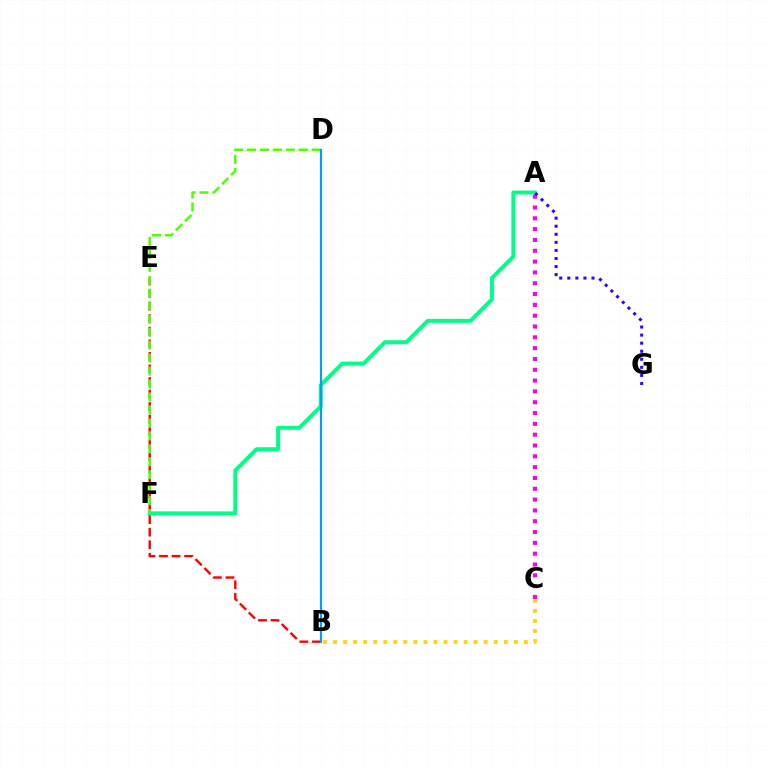{('A', 'F'): [{'color': '#00ff86', 'line_style': 'solid', 'thickness': 2.85}], ('B', 'E'): [{'color': '#ff0000', 'line_style': 'dashed', 'thickness': 1.71}], ('A', 'C'): [{'color': '#ff00ed', 'line_style': 'dotted', 'thickness': 2.94}], ('D', 'F'): [{'color': '#4fff00', 'line_style': 'dashed', 'thickness': 1.76}], ('B', 'C'): [{'color': '#ffd500', 'line_style': 'dotted', 'thickness': 2.73}], ('B', 'D'): [{'color': '#009eff', 'line_style': 'solid', 'thickness': 1.56}], ('A', 'G'): [{'color': '#3700ff', 'line_style': 'dotted', 'thickness': 2.19}]}